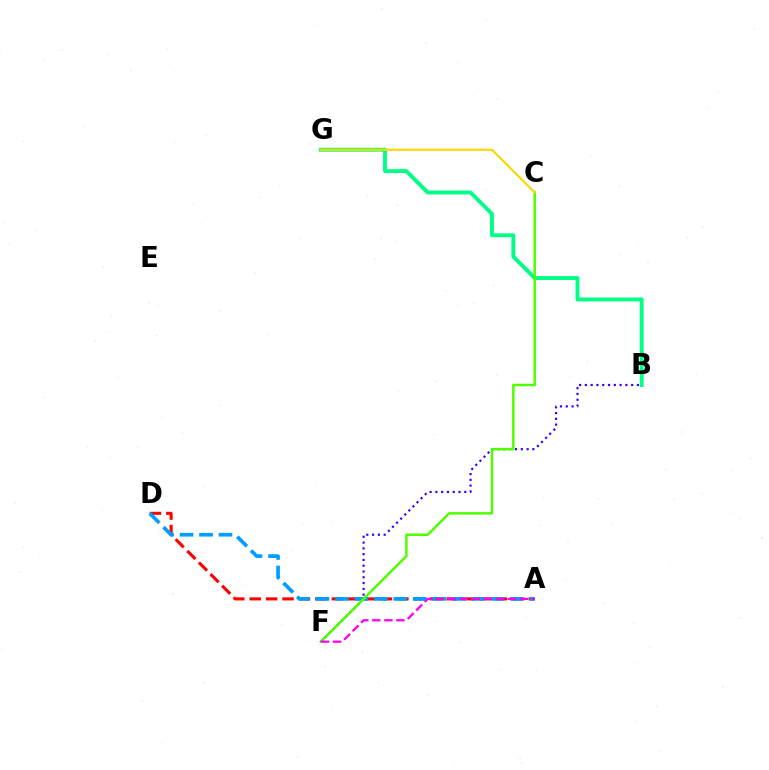{('B', 'F'): [{'color': '#3700ff', 'line_style': 'dotted', 'thickness': 1.57}], ('A', 'D'): [{'color': '#ff0000', 'line_style': 'dashed', 'thickness': 2.23}, {'color': '#009eff', 'line_style': 'dashed', 'thickness': 2.64}], ('B', 'G'): [{'color': '#00ff86', 'line_style': 'solid', 'thickness': 2.81}], ('C', 'F'): [{'color': '#4fff00', 'line_style': 'solid', 'thickness': 1.8}], ('A', 'F'): [{'color': '#ff00ed', 'line_style': 'dashed', 'thickness': 1.63}], ('C', 'G'): [{'color': '#ffd500', 'line_style': 'solid', 'thickness': 1.53}]}